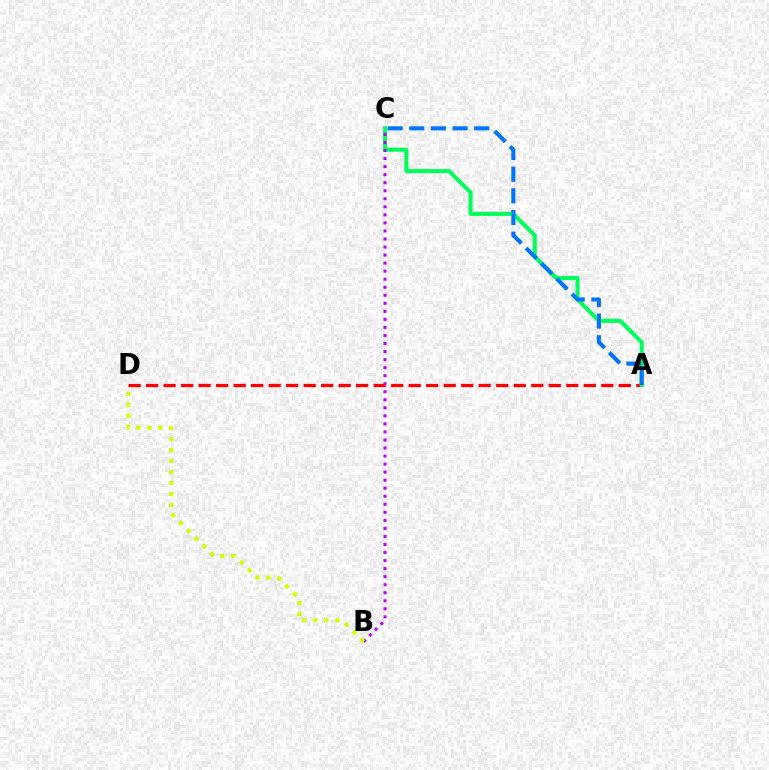{('A', 'D'): [{'color': '#ff0000', 'line_style': 'dashed', 'thickness': 2.38}], ('A', 'C'): [{'color': '#00ff5c', 'line_style': 'solid', 'thickness': 2.93}, {'color': '#0074ff', 'line_style': 'dashed', 'thickness': 2.94}], ('B', 'C'): [{'color': '#b900ff', 'line_style': 'dotted', 'thickness': 2.18}], ('B', 'D'): [{'color': '#d1ff00', 'line_style': 'dotted', 'thickness': 2.99}]}